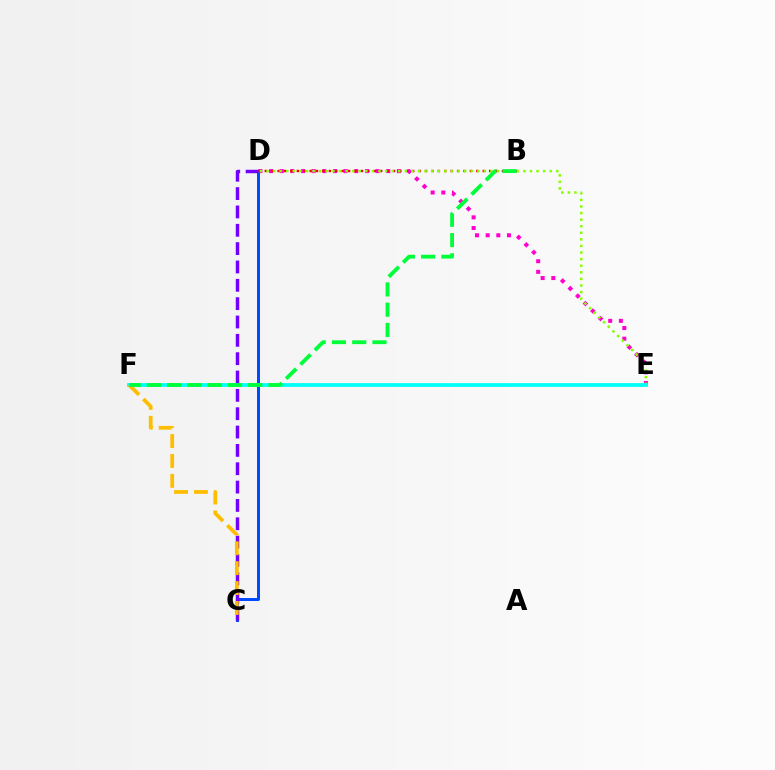{('D', 'E'): [{'color': '#ff00cf', 'line_style': 'dotted', 'thickness': 2.89}, {'color': '#84ff00', 'line_style': 'dotted', 'thickness': 1.79}], ('C', 'D'): [{'color': '#004bff', 'line_style': 'solid', 'thickness': 2.16}, {'color': '#7200ff', 'line_style': 'dashed', 'thickness': 2.49}], ('B', 'D'): [{'color': '#ff0000', 'line_style': 'dotted', 'thickness': 1.74}], ('E', 'F'): [{'color': '#00fff6', 'line_style': 'solid', 'thickness': 2.7}], ('C', 'F'): [{'color': '#ffbd00', 'line_style': 'dashed', 'thickness': 2.7}], ('B', 'F'): [{'color': '#00ff39', 'line_style': 'dashed', 'thickness': 2.75}]}